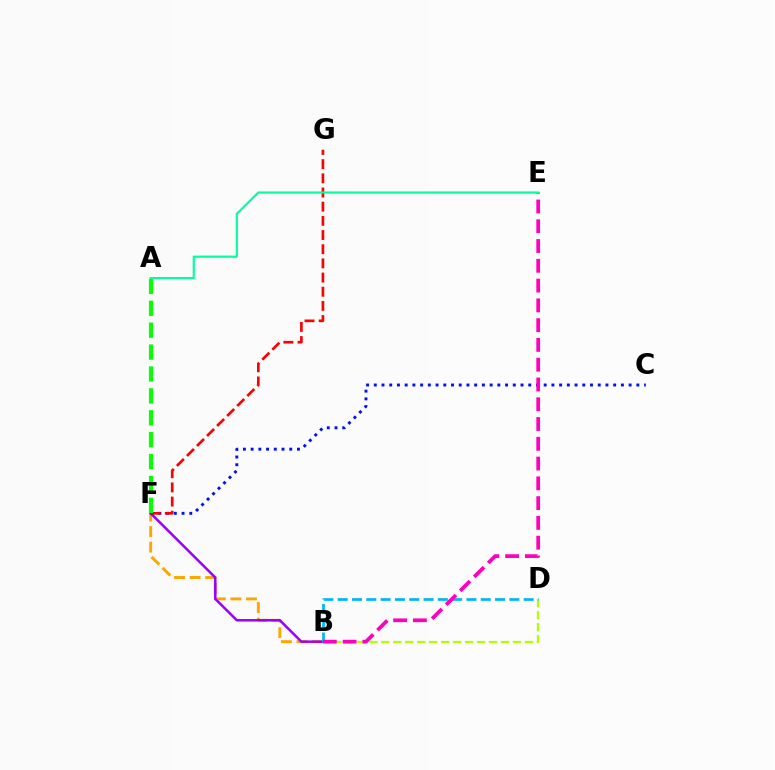{('B', 'F'): [{'color': '#ffa500', 'line_style': 'dashed', 'thickness': 2.11}, {'color': '#9b00ff', 'line_style': 'solid', 'thickness': 1.8}], ('B', 'D'): [{'color': '#b3ff00', 'line_style': 'dashed', 'thickness': 1.63}, {'color': '#00b5ff', 'line_style': 'dashed', 'thickness': 1.94}], ('C', 'F'): [{'color': '#0010ff', 'line_style': 'dotted', 'thickness': 2.1}], ('B', 'E'): [{'color': '#ff00bd', 'line_style': 'dashed', 'thickness': 2.69}], ('F', 'G'): [{'color': '#ff0000', 'line_style': 'dashed', 'thickness': 1.93}], ('A', 'F'): [{'color': '#08ff00', 'line_style': 'dashed', 'thickness': 2.97}], ('A', 'E'): [{'color': '#00ff9d', 'line_style': 'solid', 'thickness': 1.55}]}